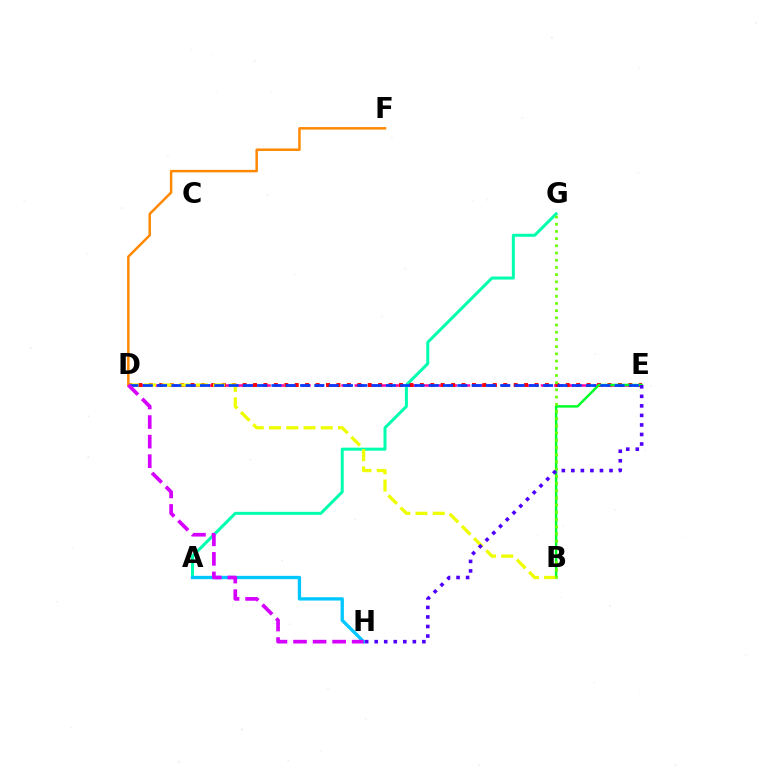{('D', 'E'): [{'color': '#ff00a0', 'line_style': 'dashed', 'thickness': 1.81}, {'color': '#ff0000', 'line_style': 'dotted', 'thickness': 2.83}, {'color': '#003fff', 'line_style': 'dashed', 'thickness': 1.94}], ('A', 'G'): [{'color': '#00ffaf', 'line_style': 'solid', 'thickness': 2.17}], ('B', 'E'): [{'color': '#00ff27', 'line_style': 'solid', 'thickness': 1.77}], ('A', 'H'): [{'color': '#00c7ff', 'line_style': 'solid', 'thickness': 2.4}], ('B', 'D'): [{'color': '#eeff00', 'line_style': 'dashed', 'thickness': 2.34}], ('D', 'F'): [{'color': '#ff8800', 'line_style': 'solid', 'thickness': 1.79}], ('B', 'G'): [{'color': '#66ff00', 'line_style': 'dotted', 'thickness': 1.96}], ('D', 'H'): [{'color': '#d600ff', 'line_style': 'dashed', 'thickness': 2.66}], ('E', 'H'): [{'color': '#4f00ff', 'line_style': 'dotted', 'thickness': 2.59}]}